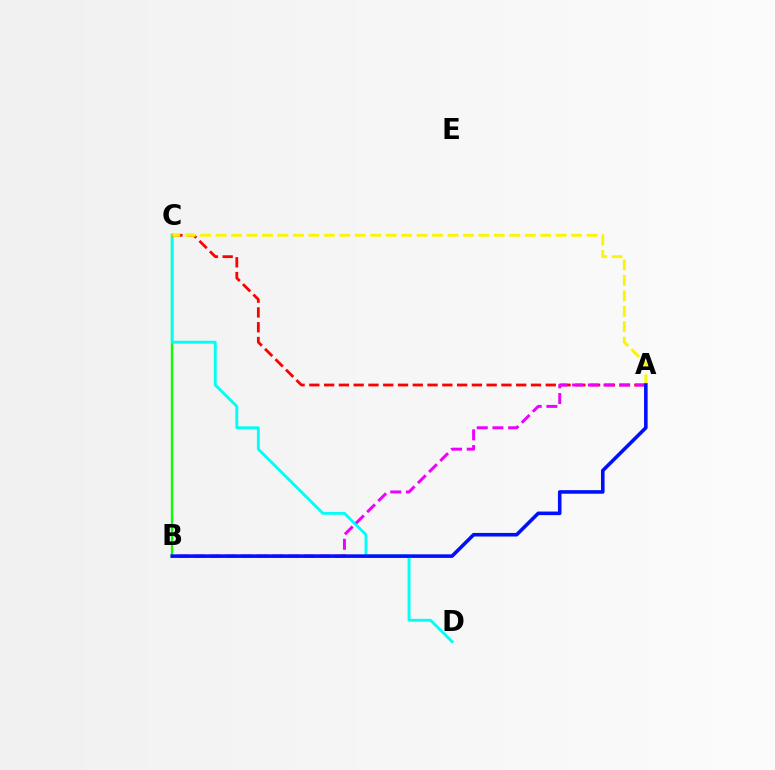{('B', 'C'): [{'color': '#08ff00', 'line_style': 'solid', 'thickness': 1.7}], ('C', 'D'): [{'color': '#00fff6', 'line_style': 'solid', 'thickness': 2.08}], ('A', 'C'): [{'color': '#ff0000', 'line_style': 'dashed', 'thickness': 2.01}, {'color': '#fcf500', 'line_style': 'dashed', 'thickness': 2.1}], ('A', 'B'): [{'color': '#ee00ff', 'line_style': 'dashed', 'thickness': 2.13}, {'color': '#0010ff', 'line_style': 'solid', 'thickness': 2.58}]}